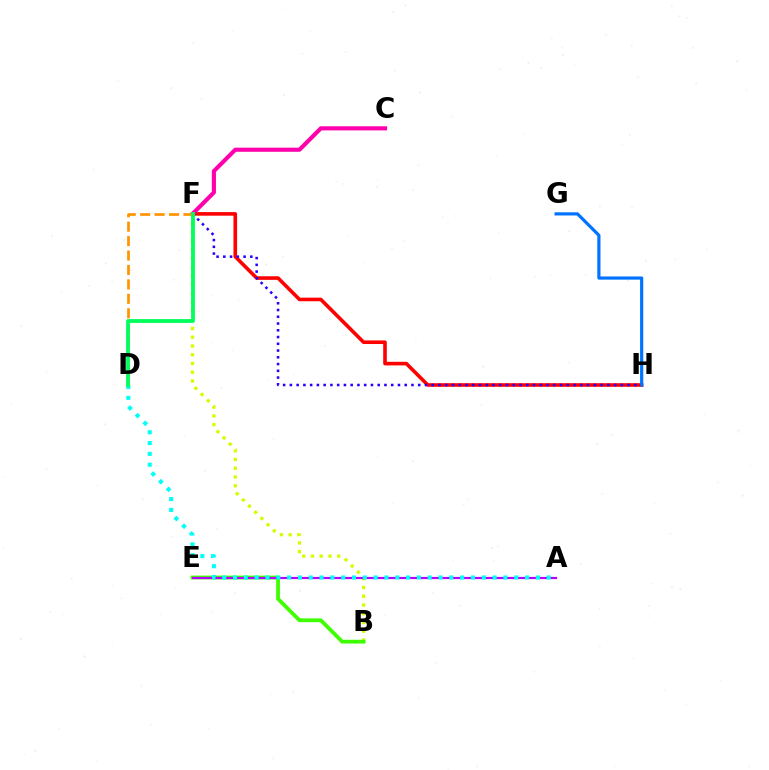{('B', 'F'): [{'color': '#d1ff00', 'line_style': 'dotted', 'thickness': 2.38}], ('F', 'H'): [{'color': '#ff0000', 'line_style': 'solid', 'thickness': 2.59}, {'color': '#2500ff', 'line_style': 'dotted', 'thickness': 1.84}], ('C', 'F'): [{'color': '#ff00ac', 'line_style': 'solid', 'thickness': 2.97}], ('B', 'E'): [{'color': '#3dff00', 'line_style': 'solid', 'thickness': 2.73}], ('A', 'E'): [{'color': '#b900ff', 'line_style': 'solid', 'thickness': 1.58}], ('A', 'D'): [{'color': '#00fff6', 'line_style': 'dotted', 'thickness': 2.94}], ('D', 'F'): [{'color': '#ff9400', 'line_style': 'dashed', 'thickness': 1.96}, {'color': '#00ff5c', 'line_style': 'solid', 'thickness': 2.73}], ('G', 'H'): [{'color': '#0074ff', 'line_style': 'solid', 'thickness': 2.29}]}